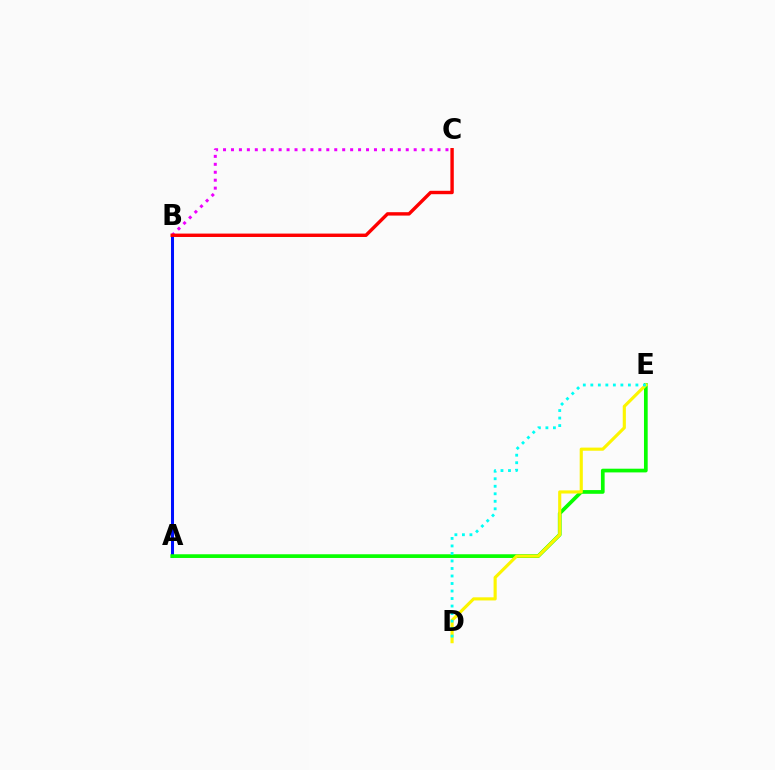{('A', 'B'): [{'color': '#0010ff', 'line_style': 'solid', 'thickness': 2.18}], ('A', 'E'): [{'color': '#08ff00', 'line_style': 'solid', 'thickness': 2.67}], ('D', 'E'): [{'color': '#fcf500', 'line_style': 'solid', 'thickness': 2.25}, {'color': '#00fff6', 'line_style': 'dotted', 'thickness': 2.04}], ('B', 'C'): [{'color': '#ee00ff', 'line_style': 'dotted', 'thickness': 2.16}, {'color': '#ff0000', 'line_style': 'solid', 'thickness': 2.45}]}